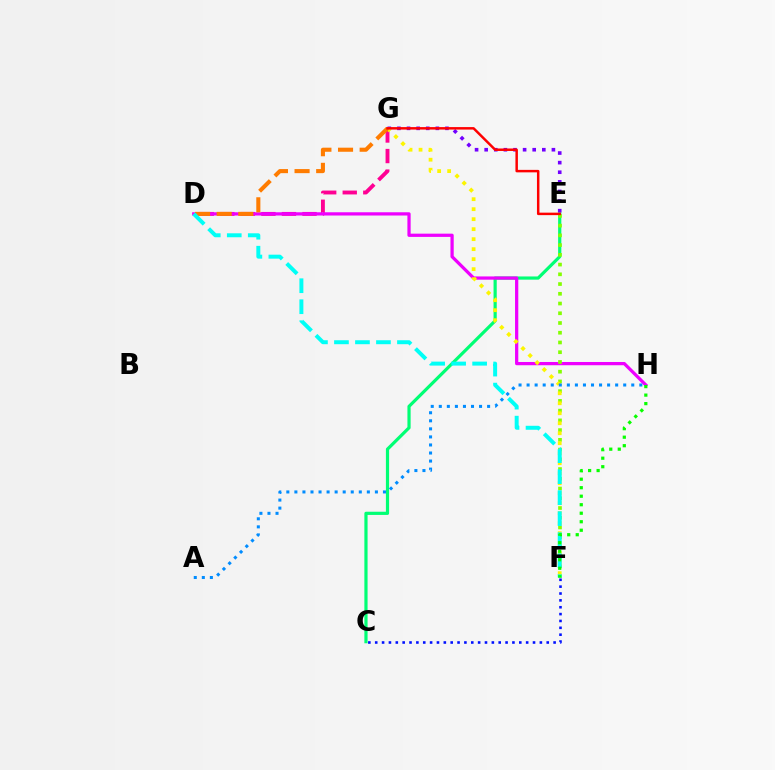{('D', 'G'): [{'color': '#ff0094', 'line_style': 'dashed', 'thickness': 2.79}, {'color': '#ff7c00', 'line_style': 'dashed', 'thickness': 2.94}], ('C', 'E'): [{'color': '#00ff74', 'line_style': 'solid', 'thickness': 2.3}], ('E', 'G'): [{'color': '#7200ff', 'line_style': 'dotted', 'thickness': 2.61}, {'color': '#ff0000', 'line_style': 'solid', 'thickness': 1.78}], ('D', 'H'): [{'color': '#ee00ff', 'line_style': 'solid', 'thickness': 2.34}], ('E', 'F'): [{'color': '#84ff00', 'line_style': 'dotted', 'thickness': 2.65}], ('F', 'G'): [{'color': '#fcf500', 'line_style': 'dotted', 'thickness': 2.72}], ('D', 'F'): [{'color': '#00fff6', 'line_style': 'dashed', 'thickness': 2.85}], ('A', 'H'): [{'color': '#008cff', 'line_style': 'dotted', 'thickness': 2.19}], ('C', 'F'): [{'color': '#0010ff', 'line_style': 'dotted', 'thickness': 1.86}], ('F', 'H'): [{'color': '#08ff00', 'line_style': 'dotted', 'thickness': 2.31}]}